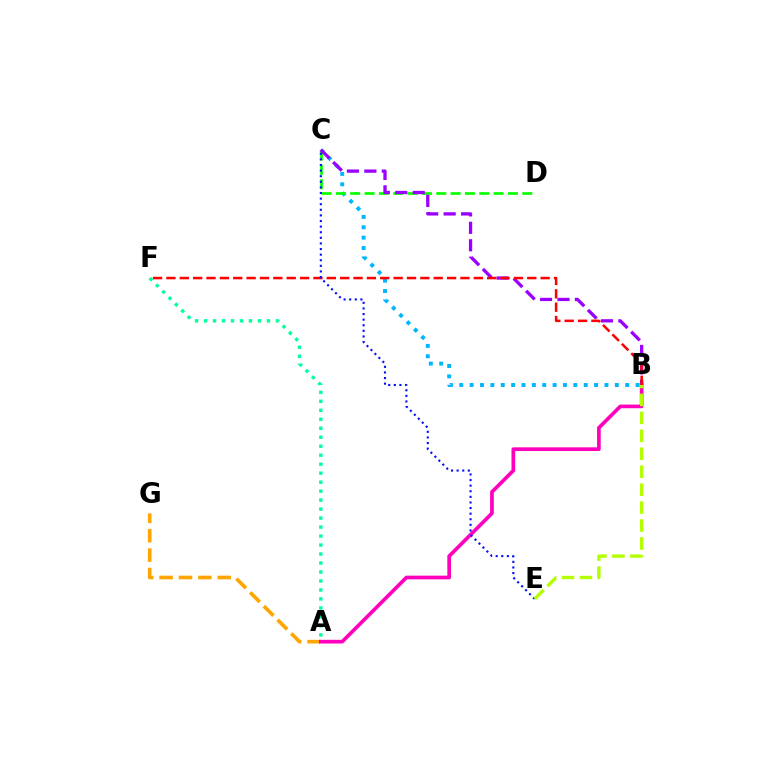{('B', 'C'): [{'color': '#00b5ff', 'line_style': 'dotted', 'thickness': 2.82}, {'color': '#9b00ff', 'line_style': 'dashed', 'thickness': 2.37}], ('C', 'D'): [{'color': '#08ff00', 'line_style': 'dashed', 'thickness': 1.95}], ('A', 'G'): [{'color': '#ffa500', 'line_style': 'dashed', 'thickness': 2.63}], ('A', 'B'): [{'color': '#ff00bd', 'line_style': 'solid', 'thickness': 2.66}], ('B', 'F'): [{'color': '#ff0000', 'line_style': 'dashed', 'thickness': 1.82}], ('C', 'E'): [{'color': '#0010ff', 'line_style': 'dotted', 'thickness': 1.52}], ('B', 'E'): [{'color': '#b3ff00', 'line_style': 'dashed', 'thickness': 2.44}], ('A', 'F'): [{'color': '#00ff9d', 'line_style': 'dotted', 'thickness': 2.44}]}